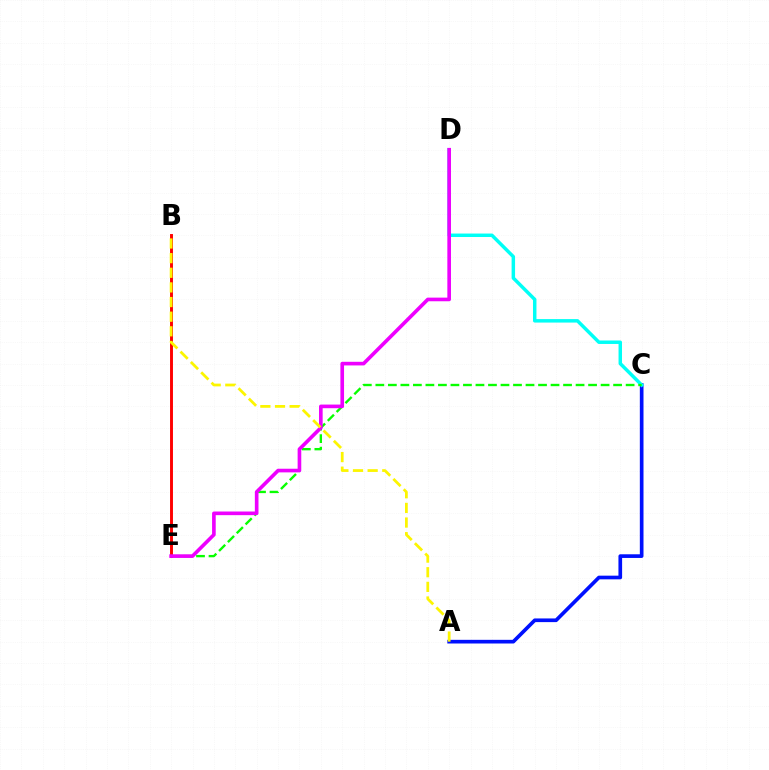{('A', 'C'): [{'color': '#0010ff', 'line_style': 'solid', 'thickness': 2.64}], ('B', 'E'): [{'color': '#ff0000', 'line_style': 'solid', 'thickness': 2.11}], ('C', 'D'): [{'color': '#00fff6', 'line_style': 'solid', 'thickness': 2.5}], ('C', 'E'): [{'color': '#08ff00', 'line_style': 'dashed', 'thickness': 1.7}], ('D', 'E'): [{'color': '#ee00ff', 'line_style': 'solid', 'thickness': 2.62}], ('A', 'B'): [{'color': '#fcf500', 'line_style': 'dashed', 'thickness': 1.99}]}